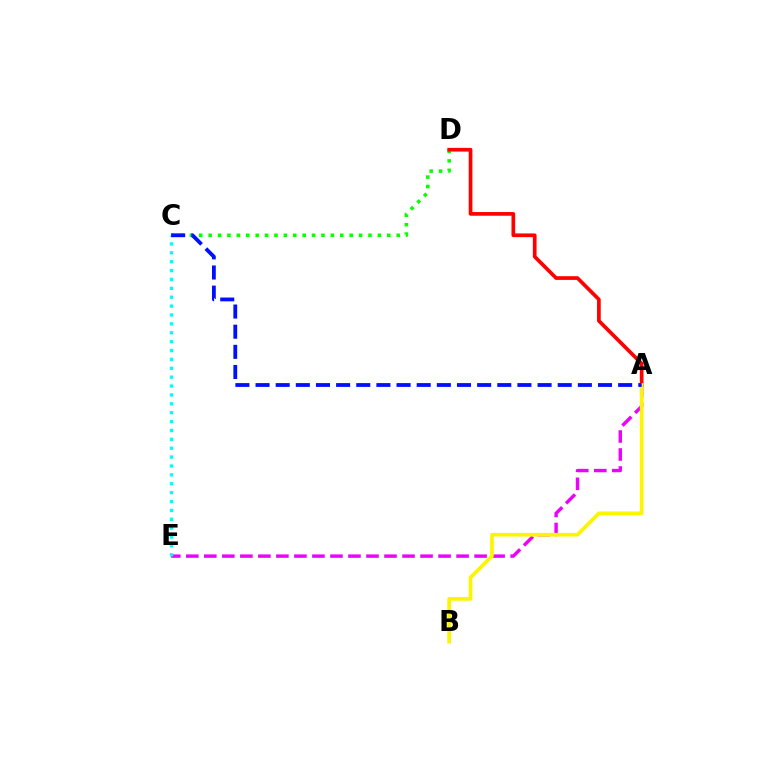{('C', 'D'): [{'color': '#08ff00', 'line_style': 'dotted', 'thickness': 2.55}], ('A', 'E'): [{'color': '#ee00ff', 'line_style': 'dashed', 'thickness': 2.45}], ('A', 'D'): [{'color': '#ff0000', 'line_style': 'solid', 'thickness': 2.66}], ('A', 'B'): [{'color': '#fcf500', 'line_style': 'solid', 'thickness': 2.65}], ('C', 'E'): [{'color': '#00fff6', 'line_style': 'dotted', 'thickness': 2.41}], ('A', 'C'): [{'color': '#0010ff', 'line_style': 'dashed', 'thickness': 2.74}]}